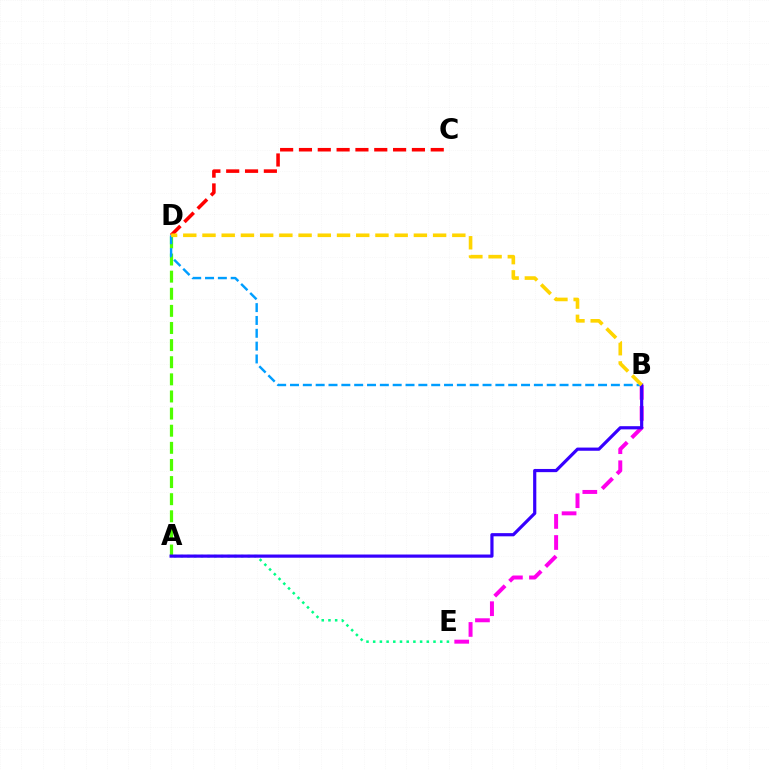{('B', 'E'): [{'color': '#ff00ed', 'line_style': 'dashed', 'thickness': 2.86}], ('C', 'D'): [{'color': '#ff0000', 'line_style': 'dashed', 'thickness': 2.56}], ('A', 'E'): [{'color': '#00ff86', 'line_style': 'dotted', 'thickness': 1.82}], ('A', 'D'): [{'color': '#4fff00', 'line_style': 'dashed', 'thickness': 2.33}], ('B', 'D'): [{'color': '#009eff', 'line_style': 'dashed', 'thickness': 1.74}, {'color': '#ffd500', 'line_style': 'dashed', 'thickness': 2.61}], ('A', 'B'): [{'color': '#3700ff', 'line_style': 'solid', 'thickness': 2.29}]}